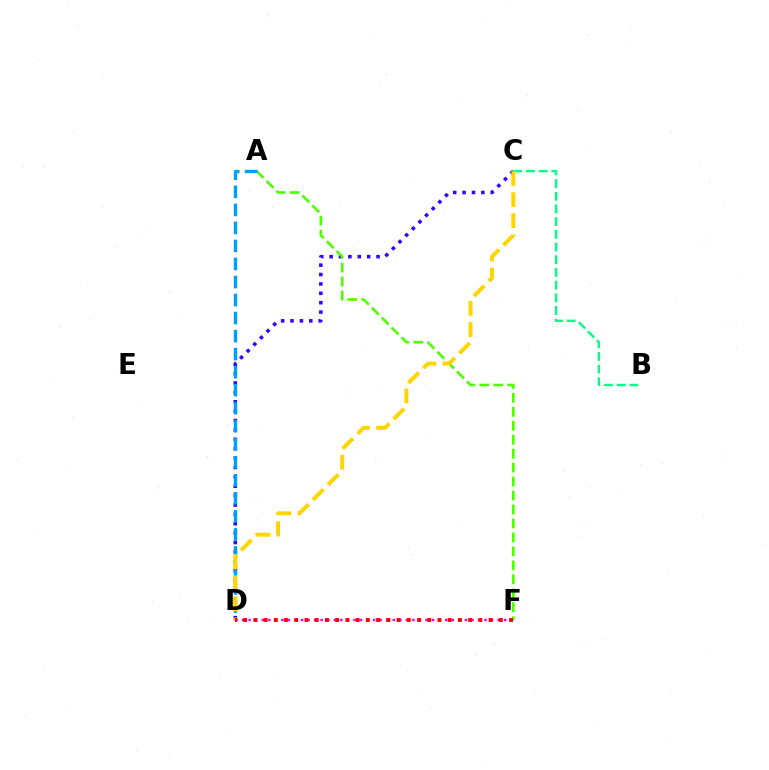{('C', 'D'): [{'color': '#3700ff', 'line_style': 'dotted', 'thickness': 2.55}, {'color': '#ffd500', 'line_style': 'dashed', 'thickness': 2.87}], ('A', 'F'): [{'color': '#4fff00', 'line_style': 'dashed', 'thickness': 1.9}], ('A', 'D'): [{'color': '#009eff', 'line_style': 'dashed', 'thickness': 2.45}], ('B', 'C'): [{'color': '#00ff86', 'line_style': 'dashed', 'thickness': 1.72}], ('D', 'F'): [{'color': '#ff00ed', 'line_style': 'dotted', 'thickness': 1.78}, {'color': '#ff0000', 'line_style': 'dotted', 'thickness': 2.78}]}